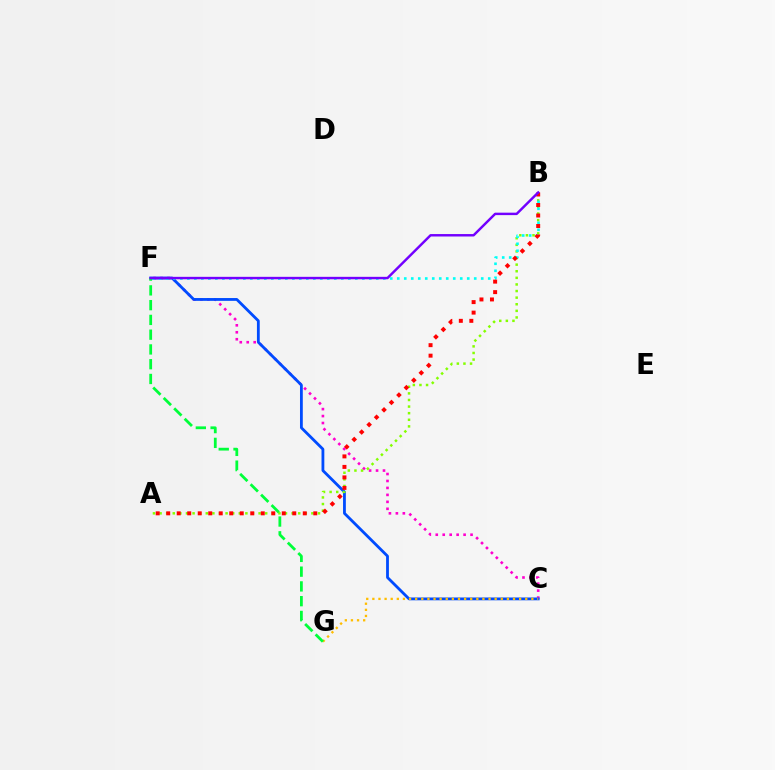{('C', 'F'): [{'color': '#ff00cf', 'line_style': 'dotted', 'thickness': 1.89}, {'color': '#004bff', 'line_style': 'solid', 'thickness': 2.02}], ('A', 'B'): [{'color': '#84ff00', 'line_style': 'dotted', 'thickness': 1.79}, {'color': '#ff0000', 'line_style': 'dotted', 'thickness': 2.85}], ('B', 'F'): [{'color': '#00fff6', 'line_style': 'dotted', 'thickness': 1.9}, {'color': '#7200ff', 'line_style': 'solid', 'thickness': 1.76}], ('C', 'G'): [{'color': '#ffbd00', 'line_style': 'dotted', 'thickness': 1.66}], ('F', 'G'): [{'color': '#00ff39', 'line_style': 'dashed', 'thickness': 2.01}]}